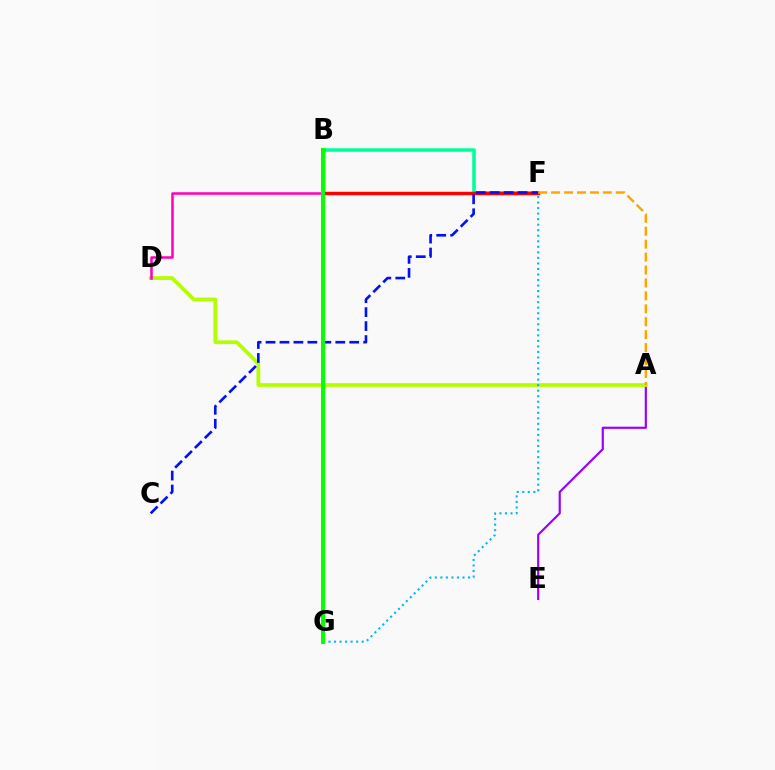{('A', 'E'): [{'color': '#9b00ff', 'line_style': 'solid', 'thickness': 1.56}], ('A', 'D'): [{'color': '#b3ff00', 'line_style': 'solid', 'thickness': 2.7}], ('F', 'G'): [{'color': '#00b5ff', 'line_style': 'dotted', 'thickness': 1.5}], ('B', 'F'): [{'color': '#00ff9d', 'line_style': 'solid', 'thickness': 2.55}, {'color': '#ff0000', 'line_style': 'solid', 'thickness': 2.5}], ('D', 'F'): [{'color': '#ff00bd', 'line_style': 'solid', 'thickness': 1.82}], ('C', 'F'): [{'color': '#0010ff', 'line_style': 'dashed', 'thickness': 1.9}], ('B', 'G'): [{'color': '#08ff00', 'line_style': 'solid', 'thickness': 2.9}], ('A', 'F'): [{'color': '#ffa500', 'line_style': 'dashed', 'thickness': 1.76}]}